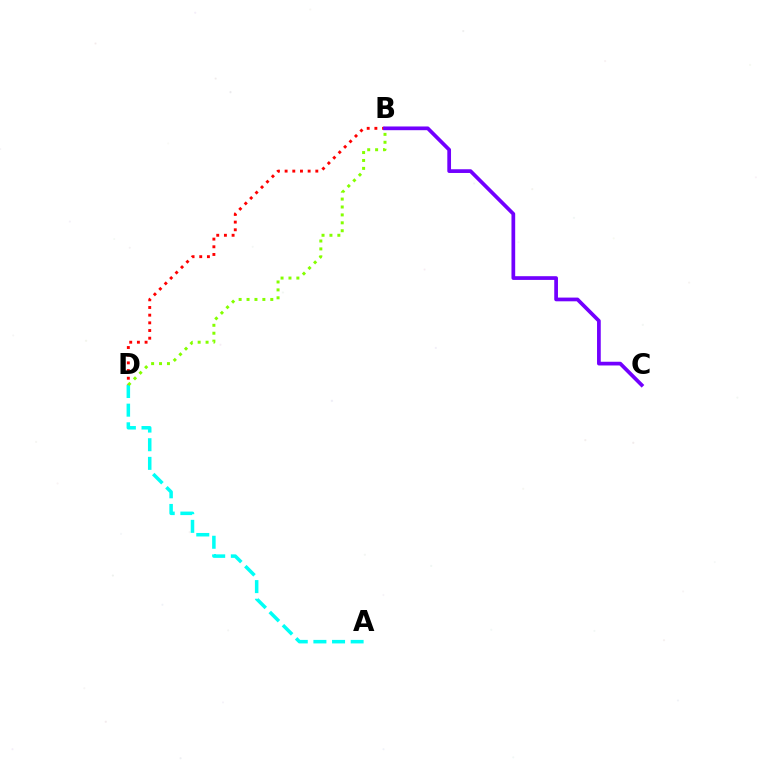{('B', 'D'): [{'color': '#ff0000', 'line_style': 'dotted', 'thickness': 2.09}, {'color': '#84ff00', 'line_style': 'dotted', 'thickness': 2.15}], ('A', 'D'): [{'color': '#00fff6', 'line_style': 'dashed', 'thickness': 2.53}], ('B', 'C'): [{'color': '#7200ff', 'line_style': 'solid', 'thickness': 2.68}]}